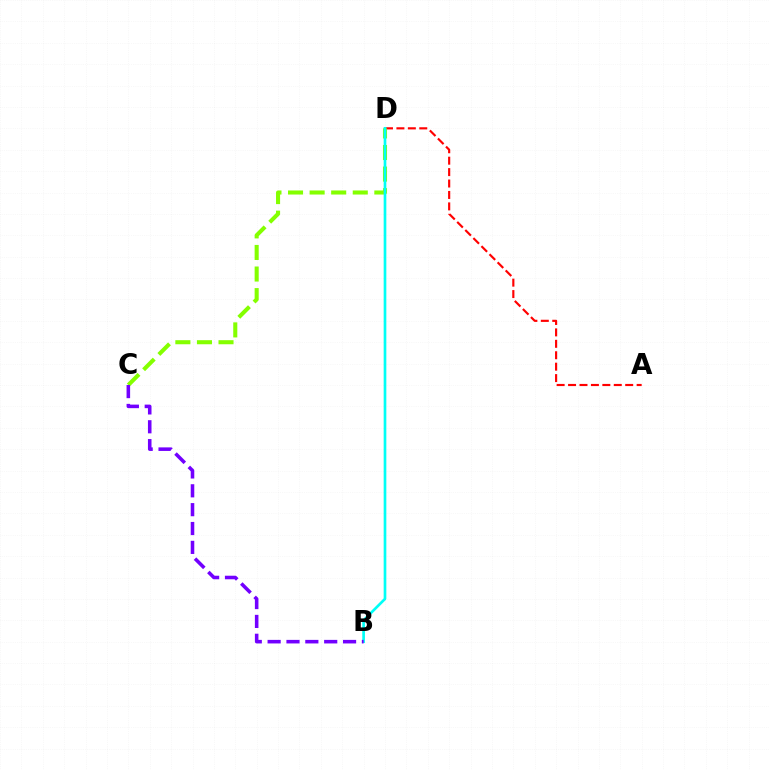{('A', 'D'): [{'color': '#ff0000', 'line_style': 'dashed', 'thickness': 1.55}], ('C', 'D'): [{'color': '#84ff00', 'line_style': 'dashed', 'thickness': 2.93}], ('B', 'D'): [{'color': '#00fff6', 'line_style': 'solid', 'thickness': 1.92}], ('B', 'C'): [{'color': '#7200ff', 'line_style': 'dashed', 'thickness': 2.56}]}